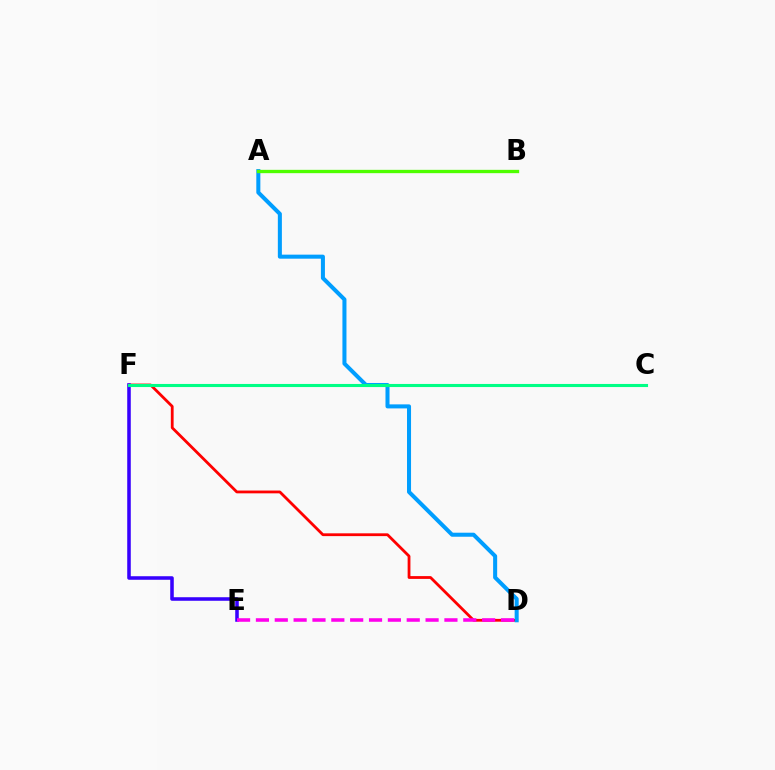{('D', 'F'): [{'color': '#ff0000', 'line_style': 'solid', 'thickness': 2.01}], ('A', 'D'): [{'color': '#009eff', 'line_style': 'solid', 'thickness': 2.9}], ('C', 'F'): [{'color': '#ffd500', 'line_style': 'dotted', 'thickness': 2.04}, {'color': '#00ff86', 'line_style': 'solid', 'thickness': 2.22}], ('A', 'B'): [{'color': '#4fff00', 'line_style': 'solid', 'thickness': 2.39}], ('E', 'F'): [{'color': '#3700ff', 'line_style': 'solid', 'thickness': 2.55}], ('D', 'E'): [{'color': '#ff00ed', 'line_style': 'dashed', 'thickness': 2.56}]}